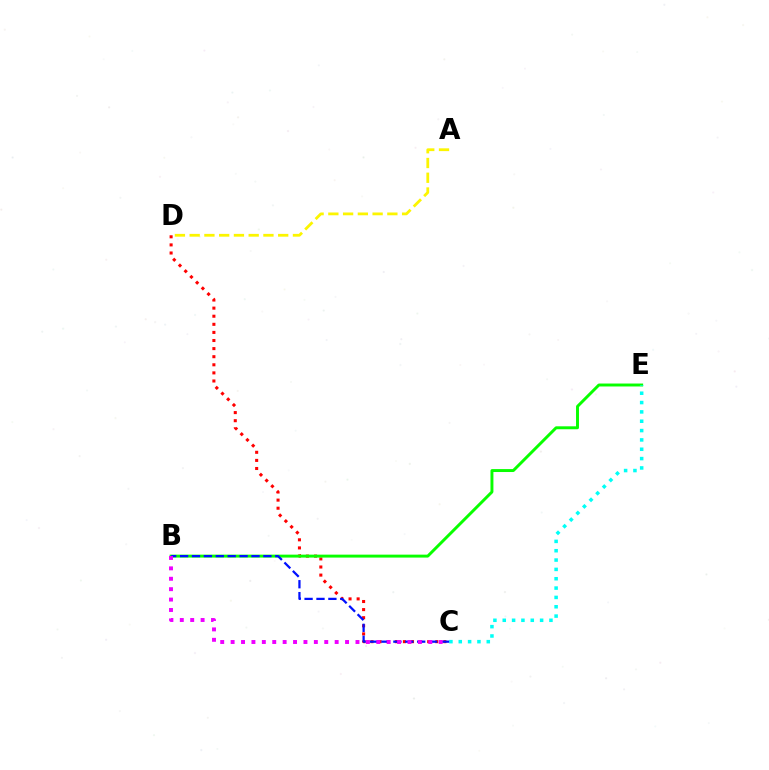{('C', 'D'): [{'color': '#ff0000', 'line_style': 'dotted', 'thickness': 2.2}], ('B', 'E'): [{'color': '#08ff00', 'line_style': 'solid', 'thickness': 2.12}], ('C', 'E'): [{'color': '#00fff6', 'line_style': 'dotted', 'thickness': 2.54}], ('B', 'C'): [{'color': '#0010ff', 'line_style': 'dashed', 'thickness': 1.62}, {'color': '#ee00ff', 'line_style': 'dotted', 'thickness': 2.83}], ('A', 'D'): [{'color': '#fcf500', 'line_style': 'dashed', 'thickness': 2.0}]}